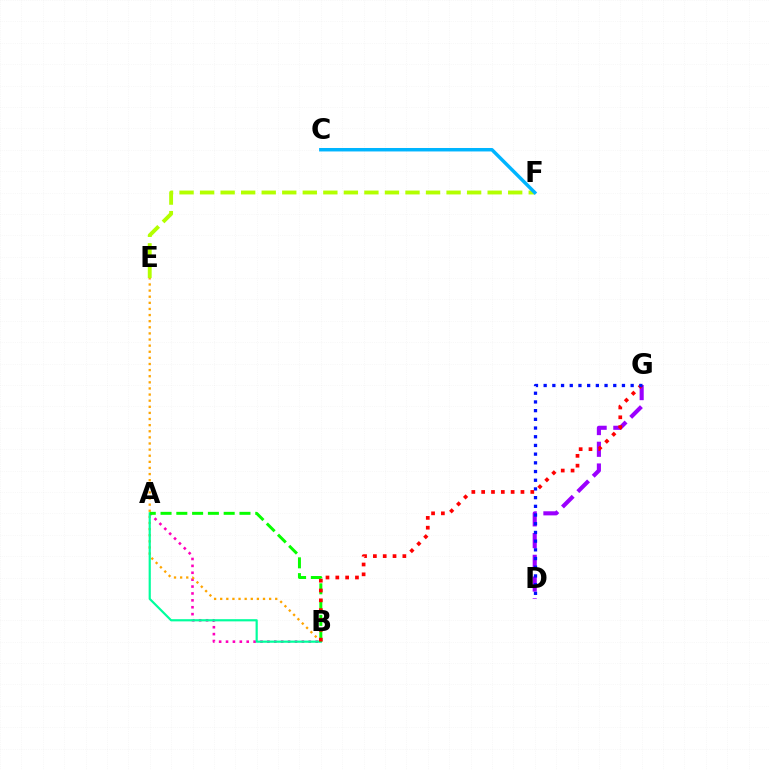{('D', 'G'): [{'color': '#9b00ff', 'line_style': 'dashed', 'thickness': 2.95}, {'color': '#0010ff', 'line_style': 'dotted', 'thickness': 2.36}], ('A', 'B'): [{'color': '#ff00bd', 'line_style': 'dotted', 'thickness': 1.87}, {'color': '#00ff9d', 'line_style': 'solid', 'thickness': 1.58}, {'color': '#08ff00', 'line_style': 'dashed', 'thickness': 2.14}], ('B', 'E'): [{'color': '#ffa500', 'line_style': 'dotted', 'thickness': 1.66}], ('E', 'F'): [{'color': '#b3ff00', 'line_style': 'dashed', 'thickness': 2.79}], ('C', 'F'): [{'color': '#00b5ff', 'line_style': 'solid', 'thickness': 2.49}], ('B', 'G'): [{'color': '#ff0000', 'line_style': 'dotted', 'thickness': 2.67}]}